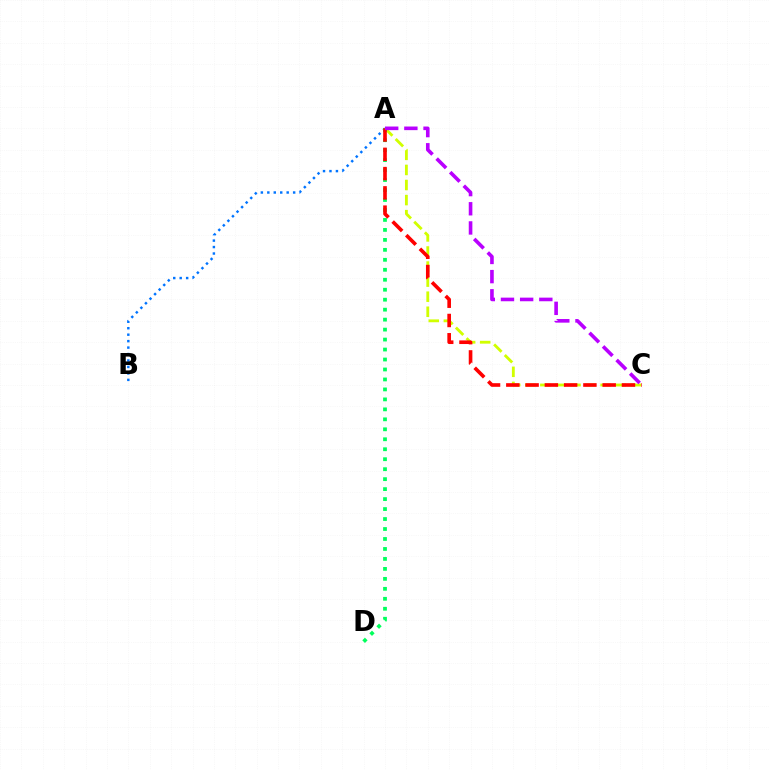{('A', 'B'): [{'color': '#0074ff', 'line_style': 'dotted', 'thickness': 1.75}], ('A', 'C'): [{'color': '#d1ff00', 'line_style': 'dashed', 'thickness': 2.05}, {'color': '#ff0000', 'line_style': 'dashed', 'thickness': 2.62}, {'color': '#b900ff', 'line_style': 'dashed', 'thickness': 2.61}], ('A', 'D'): [{'color': '#00ff5c', 'line_style': 'dotted', 'thickness': 2.71}]}